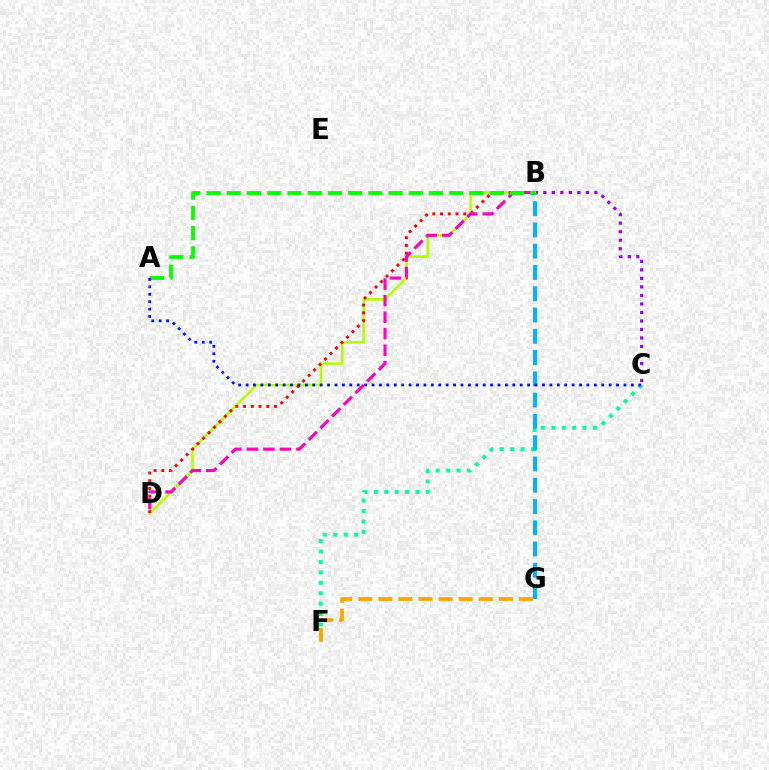{('B', 'C'): [{'color': '#9b00ff', 'line_style': 'dotted', 'thickness': 2.31}], ('B', 'D'): [{'color': '#b3ff00', 'line_style': 'solid', 'thickness': 1.89}, {'color': '#ff0000', 'line_style': 'dotted', 'thickness': 2.1}, {'color': '#ff00bd', 'line_style': 'dashed', 'thickness': 2.24}], ('C', 'F'): [{'color': '#00ff9d', 'line_style': 'dotted', 'thickness': 2.83}], ('A', 'B'): [{'color': '#08ff00', 'line_style': 'dashed', 'thickness': 2.75}], ('B', 'G'): [{'color': '#00b5ff', 'line_style': 'dashed', 'thickness': 2.89}], ('F', 'G'): [{'color': '#ffa500', 'line_style': 'dashed', 'thickness': 2.73}], ('A', 'C'): [{'color': '#0010ff', 'line_style': 'dotted', 'thickness': 2.01}]}